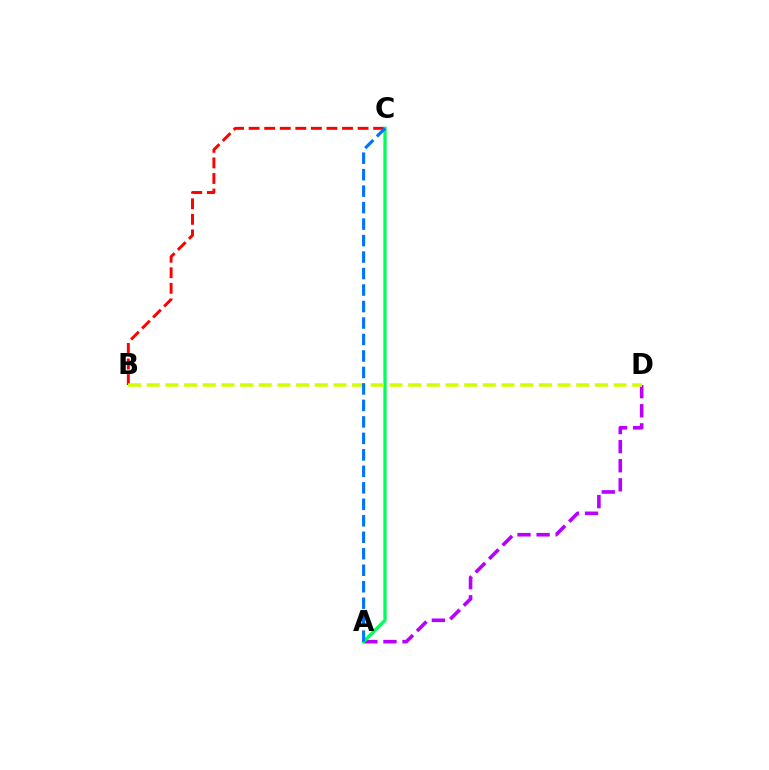{('A', 'D'): [{'color': '#b900ff', 'line_style': 'dashed', 'thickness': 2.59}], ('B', 'C'): [{'color': '#ff0000', 'line_style': 'dashed', 'thickness': 2.11}], ('A', 'C'): [{'color': '#00ff5c', 'line_style': 'solid', 'thickness': 2.38}, {'color': '#0074ff', 'line_style': 'dashed', 'thickness': 2.24}], ('B', 'D'): [{'color': '#d1ff00', 'line_style': 'dashed', 'thickness': 2.54}]}